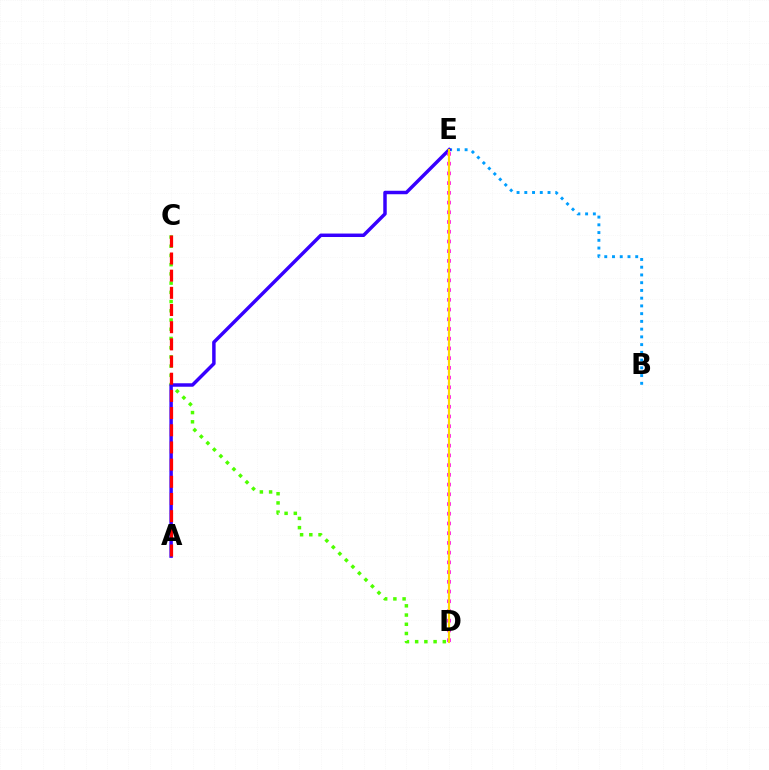{('D', 'E'): [{'color': '#00ff86', 'line_style': 'dotted', 'thickness': 1.52}, {'color': '#ff00ed', 'line_style': 'dotted', 'thickness': 2.64}, {'color': '#ffd500', 'line_style': 'solid', 'thickness': 1.52}], ('C', 'D'): [{'color': '#4fff00', 'line_style': 'dotted', 'thickness': 2.51}], ('B', 'E'): [{'color': '#009eff', 'line_style': 'dotted', 'thickness': 2.1}], ('A', 'E'): [{'color': '#3700ff', 'line_style': 'solid', 'thickness': 2.5}], ('A', 'C'): [{'color': '#ff0000', 'line_style': 'dashed', 'thickness': 2.33}]}